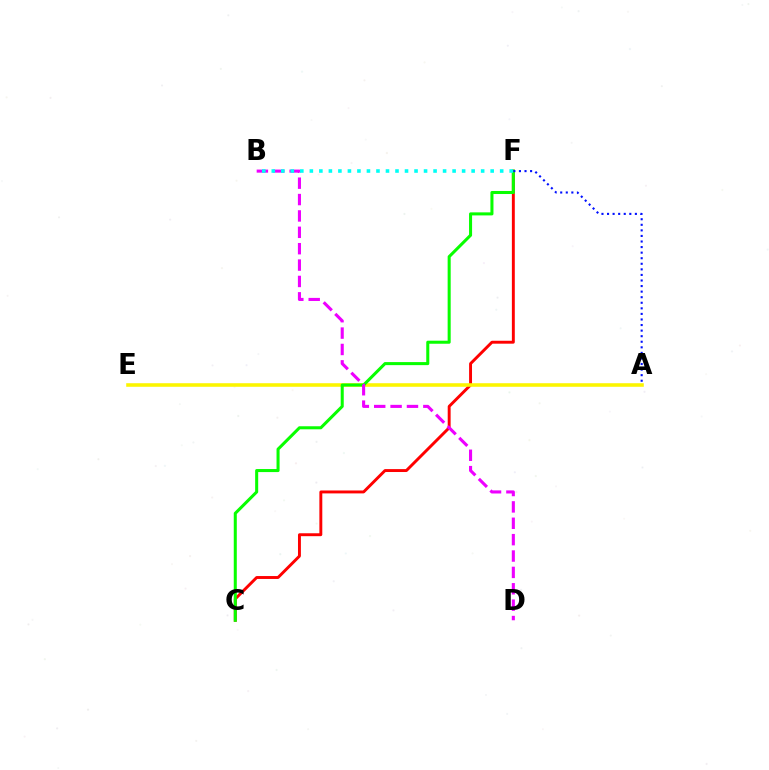{('C', 'F'): [{'color': '#ff0000', 'line_style': 'solid', 'thickness': 2.1}, {'color': '#08ff00', 'line_style': 'solid', 'thickness': 2.19}], ('A', 'E'): [{'color': '#fcf500', 'line_style': 'solid', 'thickness': 2.57}], ('A', 'F'): [{'color': '#0010ff', 'line_style': 'dotted', 'thickness': 1.51}], ('B', 'D'): [{'color': '#ee00ff', 'line_style': 'dashed', 'thickness': 2.22}], ('B', 'F'): [{'color': '#00fff6', 'line_style': 'dotted', 'thickness': 2.59}]}